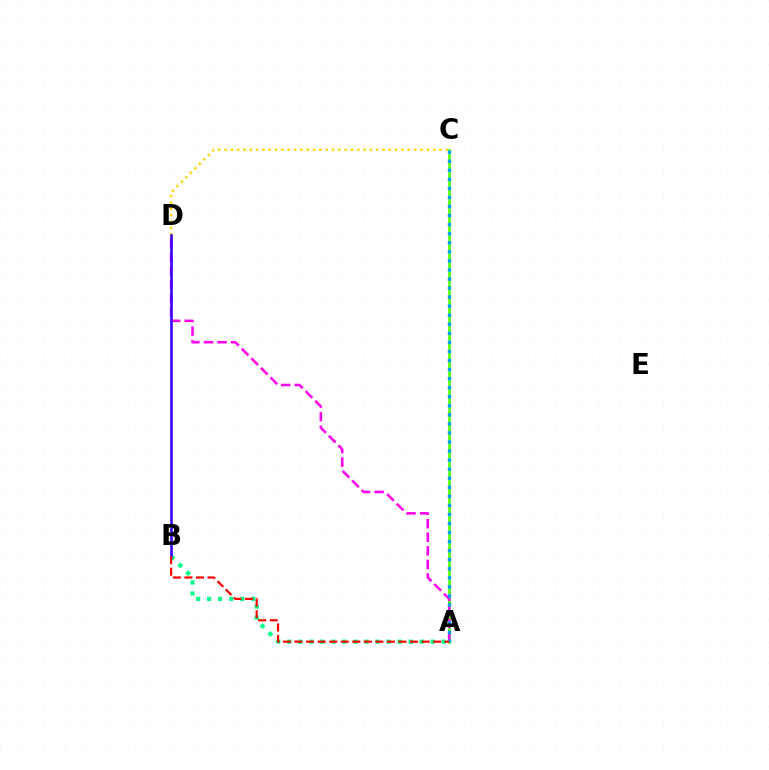{('C', 'D'): [{'color': '#ffd500', 'line_style': 'dotted', 'thickness': 1.72}], ('A', 'B'): [{'color': '#00ff86', 'line_style': 'dotted', 'thickness': 3.0}, {'color': '#ff0000', 'line_style': 'dashed', 'thickness': 1.57}], ('A', 'C'): [{'color': '#4fff00', 'line_style': 'solid', 'thickness': 1.87}, {'color': '#009eff', 'line_style': 'dotted', 'thickness': 2.46}], ('A', 'D'): [{'color': '#ff00ed', 'line_style': 'dashed', 'thickness': 1.84}], ('B', 'D'): [{'color': '#3700ff', 'line_style': 'solid', 'thickness': 1.87}]}